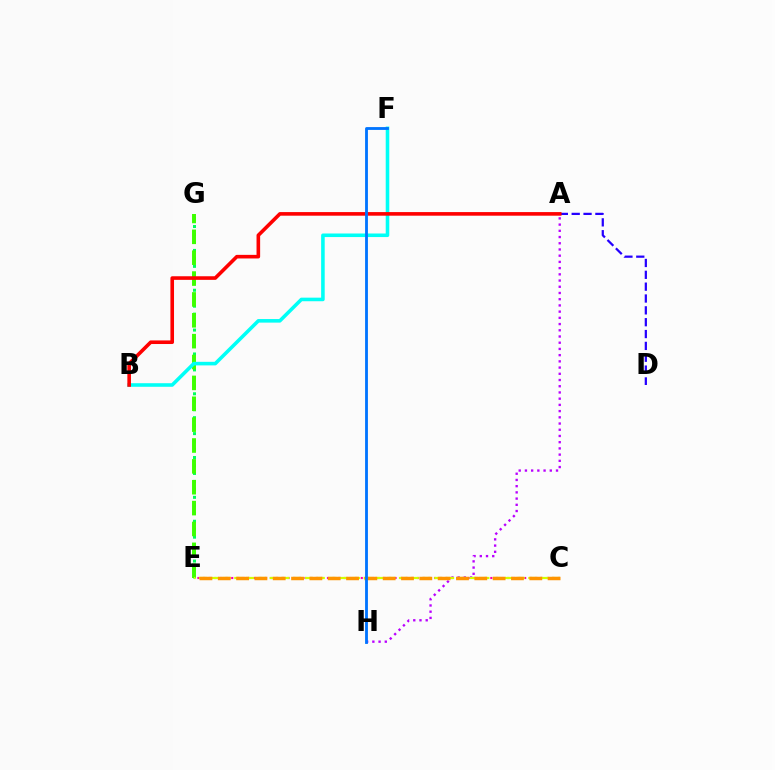{('E', 'G'): [{'color': '#00ff5c', 'line_style': 'dotted', 'thickness': 2.16}, {'color': '#3dff00', 'line_style': 'dashed', 'thickness': 2.83}], ('A', 'H'): [{'color': '#b900ff', 'line_style': 'dotted', 'thickness': 1.69}], ('A', 'D'): [{'color': '#2500ff', 'line_style': 'dashed', 'thickness': 1.61}], ('B', 'F'): [{'color': '#00fff6', 'line_style': 'solid', 'thickness': 2.57}], ('C', 'E'): [{'color': '#ff00ac', 'line_style': 'dotted', 'thickness': 1.53}, {'color': '#d1ff00', 'line_style': 'dashed', 'thickness': 1.6}, {'color': '#ff9400', 'line_style': 'dashed', 'thickness': 2.49}], ('A', 'B'): [{'color': '#ff0000', 'line_style': 'solid', 'thickness': 2.59}], ('F', 'H'): [{'color': '#0074ff', 'line_style': 'solid', 'thickness': 2.04}]}